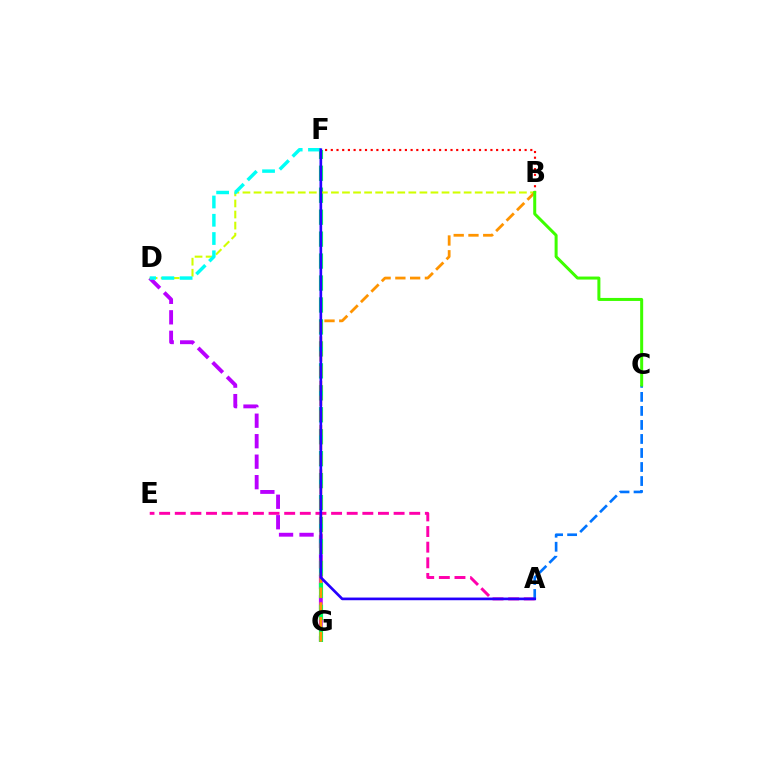{('D', 'G'): [{'color': '#b900ff', 'line_style': 'dashed', 'thickness': 2.78}], ('A', 'E'): [{'color': '#ff00ac', 'line_style': 'dashed', 'thickness': 2.12}], ('F', 'G'): [{'color': '#00ff5c', 'line_style': 'dashed', 'thickness': 2.98}], ('B', 'D'): [{'color': '#d1ff00', 'line_style': 'dashed', 'thickness': 1.5}], ('D', 'F'): [{'color': '#00fff6', 'line_style': 'dashed', 'thickness': 2.48}], ('B', 'G'): [{'color': '#ff9400', 'line_style': 'dashed', 'thickness': 2.01}], ('A', 'C'): [{'color': '#0074ff', 'line_style': 'dashed', 'thickness': 1.91}], ('B', 'F'): [{'color': '#ff0000', 'line_style': 'dotted', 'thickness': 1.55}], ('A', 'F'): [{'color': '#2500ff', 'line_style': 'solid', 'thickness': 1.93}], ('B', 'C'): [{'color': '#3dff00', 'line_style': 'solid', 'thickness': 2.17}]}